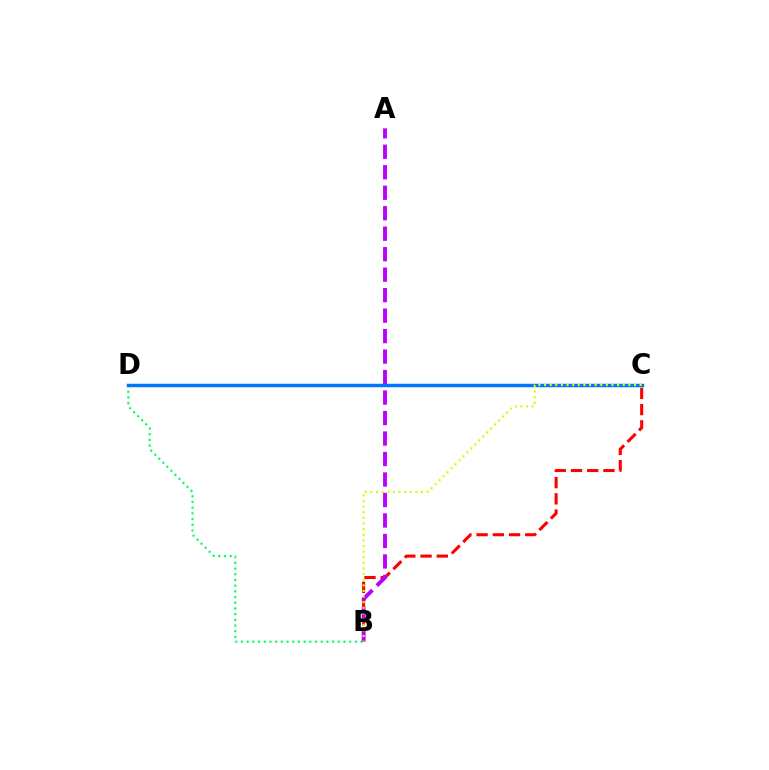{('B', 'D'): [{'color': '#00ff5c', 'line_style': 'dotted', 'thickness': 1.55}], ('B', 'C'): [{'color': '#ff0000', 'line_style': 'dashed', 'thickness': 2.2}, {'color': '#d1ff00', 'line_style': 'dotted', 'thickness': 1.53}], ('A', 'B'): [{'color': '#b900ff', 'line_style': 'dashed', 'thickness': 2.78}], ('C', 'D'): [{'color': '#0074ff', 'line_style': 'solid', 'thickness': 2.48}]}